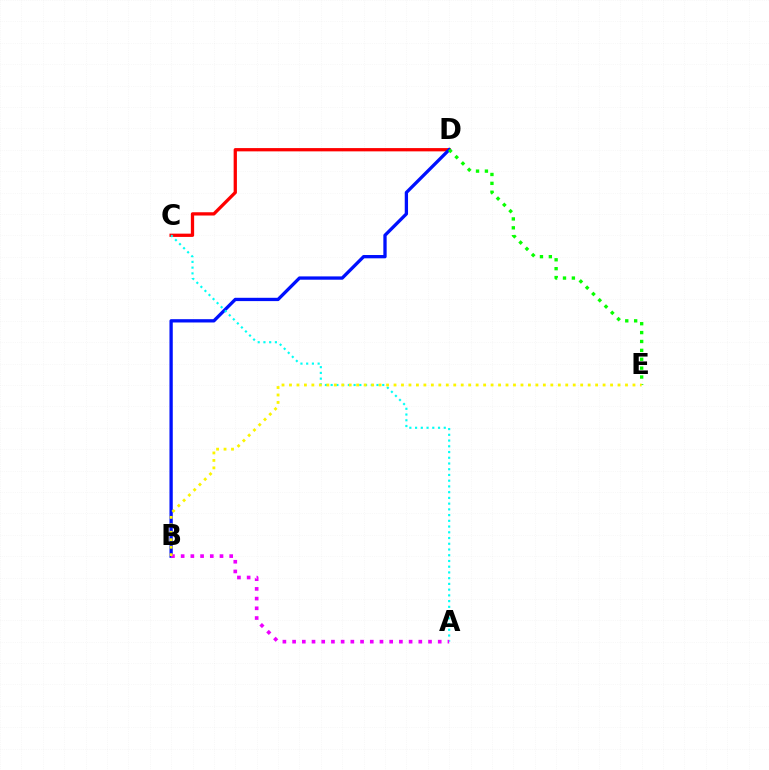{('C', 'D'): [{'color': '#ff0000', 'line_style': 'solid', 'thickness': 2.36}], ('B', 'D'): [{'color': '#0010ff', 'line_style': 'solid', 'thickness': 2.38}], ('A', 'C'): [{'color': '#00fff6', 'line_style': 'dotted', 'thickness': 1.56}], ('D', 'E'): [{'color': '#08ff00', 'line_style': 'dotted', 'thickness': 2.41}], ('A', 'B'): [{'color': '#ee00ff', 'line_style': 'dotted', 'thickness': 2.64}], ('B', 'E'): [{'color': '#fcf500', 'line_style': 'dotted', 'thickness': 2.03}]}